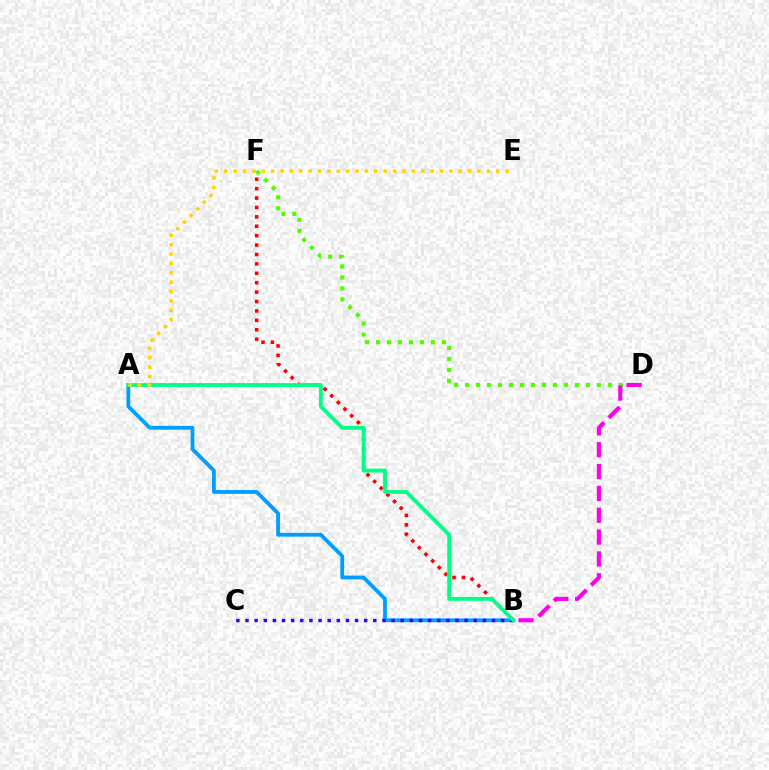{('B', 'F'): [{'color': '#ff0000', 'line_style': 'dotted', 'thickness': 2.56}], ('D', 'F'): [{'color': '#4fff00', 'line_style': 'dotted', 'thickness': 2.99}], ('A', 'B'): [{'color': '#009eff', 'line_style': 'solid', 'thickness': 2.73}, {'color': '#00ff86', 'line_style': 'solid', 'thickness': 2.77}], ('B', 'D'): [{'color': '#ff00ed', 'line_style': 'dashed', 'thickness': 2.97}], ('B', 'C'): [{'color': '#3700ff', 'line_style': 'dotted', 'thickness': 2.48}], ('A', 'E'): [{'color': '#ffd500', 'line_style': 'dotted', 'thickness': 2.55}]}